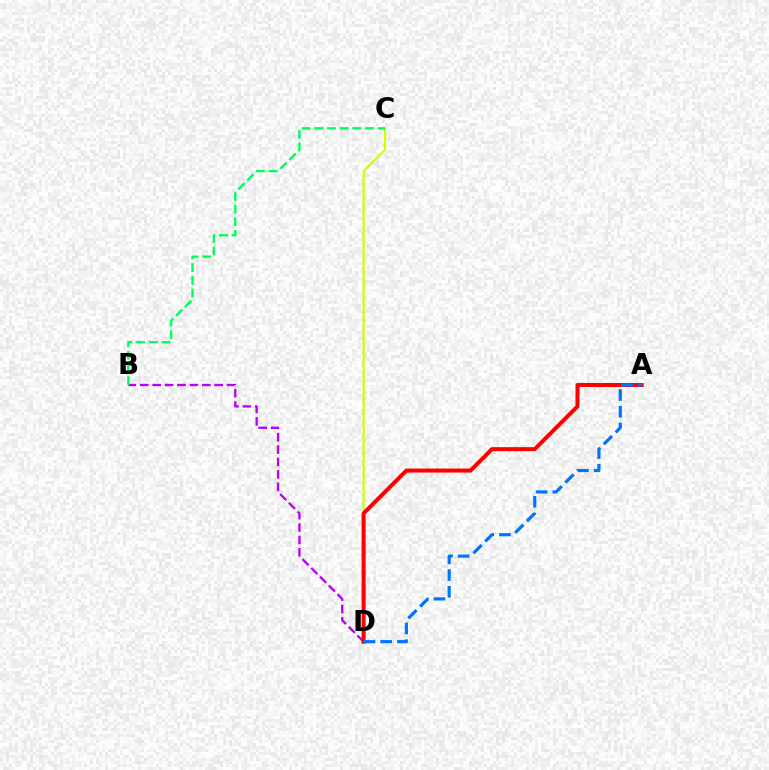{('B', 'D'): [{'color': '#b900ff', 'line_style': 'dashed', 'thickness': 1.68}], ('C', 'D'): [{'color': '#d1ff00', 'line_style': 'solid', 'thickness': 1.59}], ('A', 'D'): [{'color': '#ff0000', 'line_style': 'solid', 'thickness': 2.9}, {'color': '#0074ff', 'line_style': 'dashed', 'thickness': 2.27}], ('B', 'C'): [{'color': '#00ff5c', 'line_style': 'dashed', 'thickness': 1.72}]}